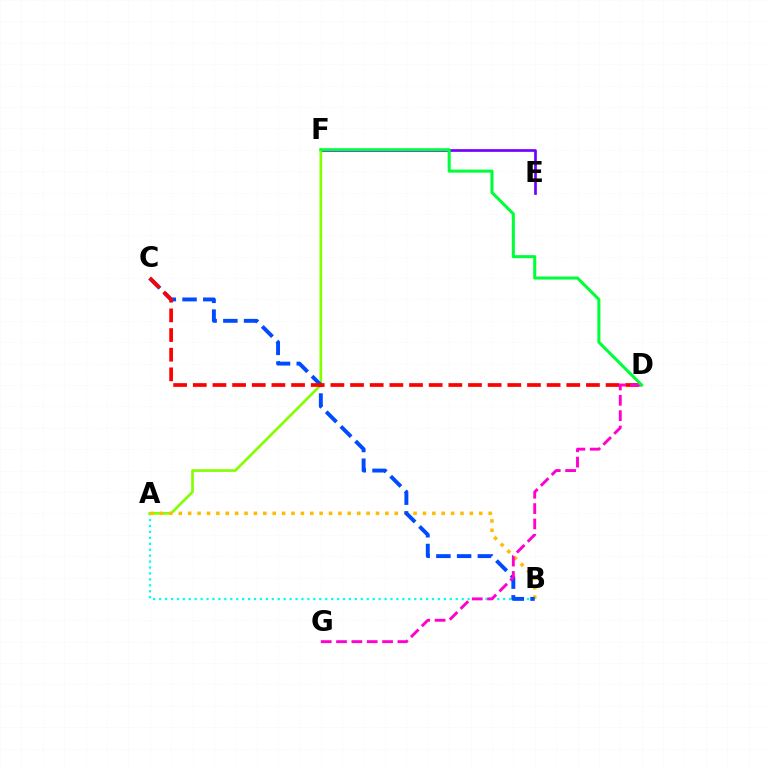{('E', 'F'): [{'color': '#7200ff', 'line_style': 'solid', 'thickness': 1.94}], ('A', 'B'): [{'color': '#00fff6', 'line_style': 'dotted', 'thickness': 1.61}, {'color': '#ffbd00', 'line_style': 'dotted', 'thickness': 2.55}], ('A', 'F'): [{'color': '#84ff00', 'line_style': 'solid', 'thickness': 1.92}], ('B', 'C'): [{'color': '#004bff', 'line_style': 'dashed', 'thickness': 2.82}], ('C', 'D'): [{'color': '#ff0000', 'line_style': 'dashed', 'thickness': 2.67}], ('D', 'G'): [{'color': '#ff00cf', 'line_style': 'dashed', 'thickness': 2.08}], ('D', 'F'): [{'color': '#00ff39', 'line_style': 'solid', 'thickness': 2.19}]}